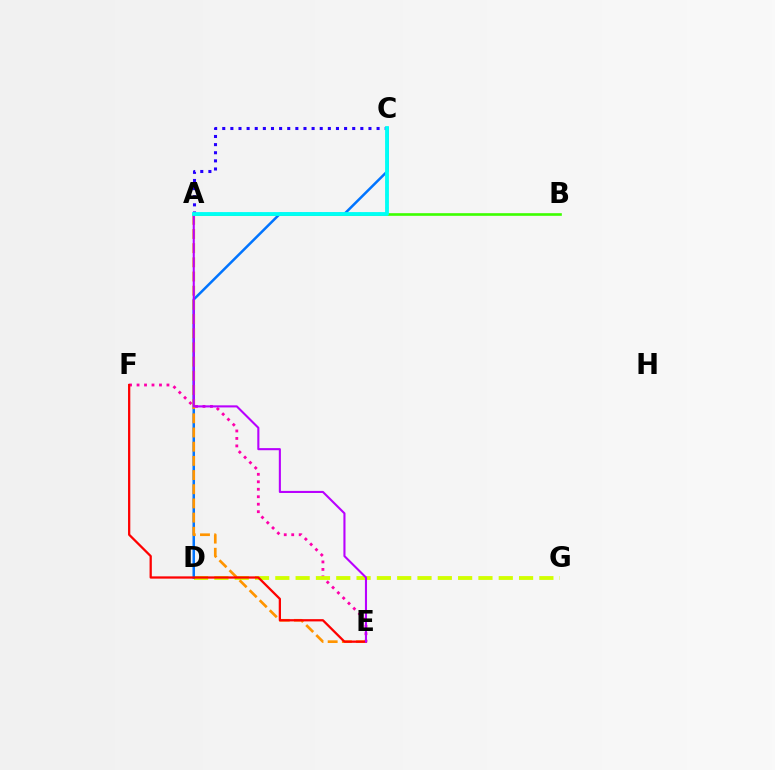{('E', 'F'): [{'color': '#ff00ac', 'line_style': 'dotted', 'thickness': 2.03}, {'color': '#ff0000', 'line_style': 'solid', 'thickness': 1.63}], ('A', 'B'): [{'color': '#3dff00', 'line_style': 'solid', 'thickness': 1.9}], ('D', 'G'): [{'color': '#d1ff00', 'line_style': 'dashed', 'thickness': 2.76}], ('C', 'D'): [{'color': '#0074ff', 'line_style': 'solid', 'thickness': 1.81}], ('A', 'E'): [{'color': '#ff9400', 'line_style': 'dashed', 'thickness': 1.93}, {'color': '#b900ff', 'line_style': 'solid', 'thickness': 1.51}], ('A', 'C'): [{'color': '#2500ff', 'line_style': 'dotted', 'thickness': 2.21}, {'color': '#00ff5c', 'line_style': 'dotted', 'thickness': 1.79}, {'color': '#00fff6', 'line_style': 'solid', 'thickness': 2.74}]}